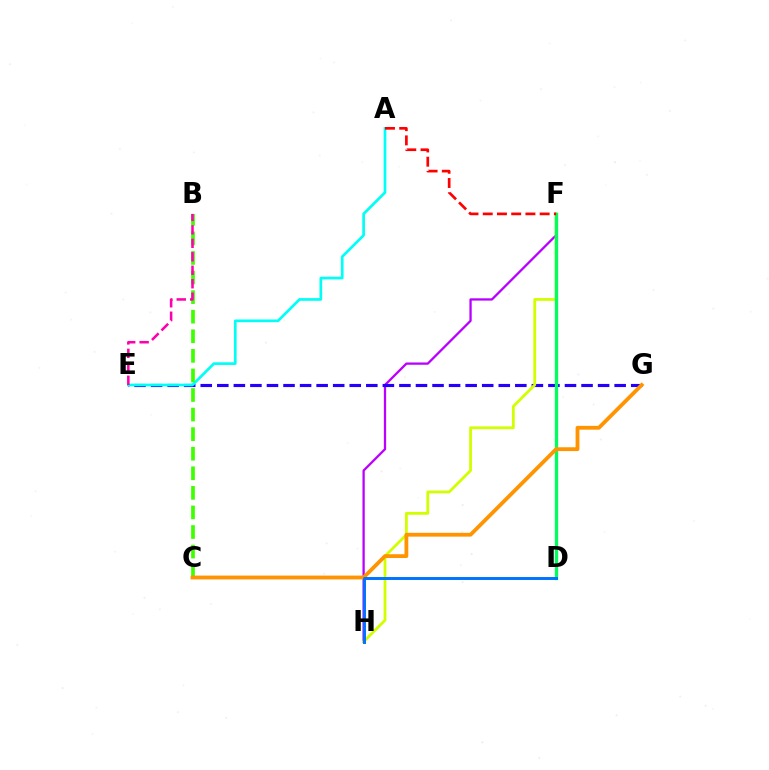{('F', 'H'): [{'color': '#b900ff', 'line_style': 'solid', 'thickness': 1.65}, {'color': '#d1ff00', 'line_style': 'solid', 'thickness': 2.02}], ('E', 'G'): [{'color': '#2500ff', 'line_style': 'dashed', 'thickness': 2.25}], ('A', 'E'): [{'color': '#00fff6', 'line_style': 'solid', 'thickness': 1.94}], ('B', 'C'): [{'color': '#3dff00', 'line_style': 'dashed', 'thickness': 2.66}], ('D', 'F'): [{'color': '#00ff5c', 'line_style': 'solid', 'thickness': 2.37}], ('C', 'G'): [{'color': '#ff9400', 'line_style': 'solid', 'thickness': 2.74}], ('A', 'F'): [{'color': '#ff0000', 'line_style': 'dashed', 'thickness': 1.93}], ('B', 'E'): [{'color': '#ff00ac', 'line_style': 'dashed', 'thickness': 1.83}], ('D', 'H'): [{'color': '#0074ff', 'line_style': 'solid', 'thickness': 2.13}]}